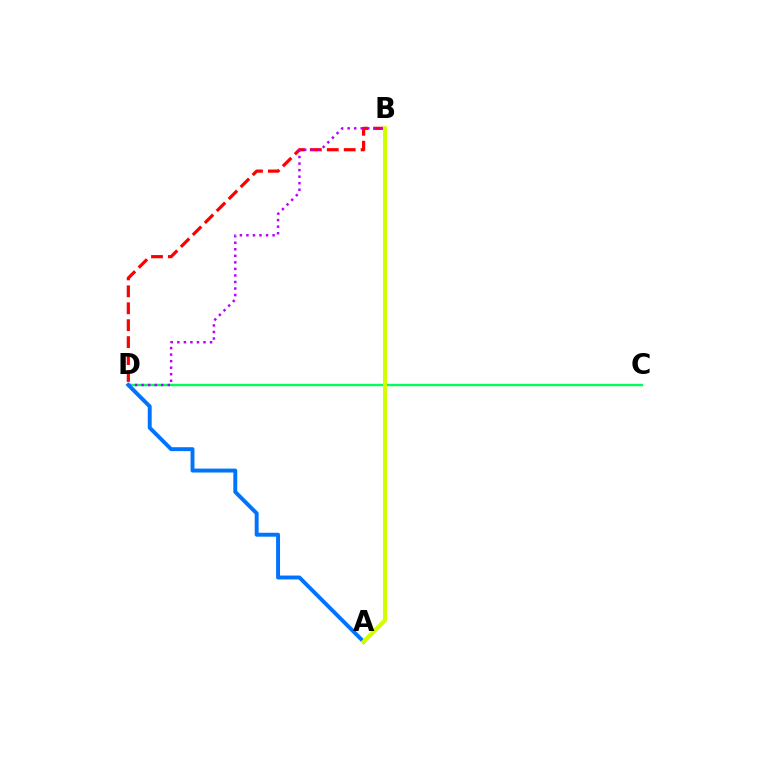{('C', 'D'): [{'color': '#00ff5c', 'line_style': 'solid', 'thickness': 1.72}], ('B', 'D'): [{'color': '#ff0000', 'line_style': 'dashed', 'thickness': 2.3}, {'color': '#b900ff', 'line_style': 'dotted', 'thickness': 1.78}], ('A', 'D'): [{'color': '#0074ff', 'line_style': 'solid', 'thickness': 2.82}], ('A', 'B'): [{'color': '#d1ff00', 'line_style': 'solid', 'thickness': 2.95}]}